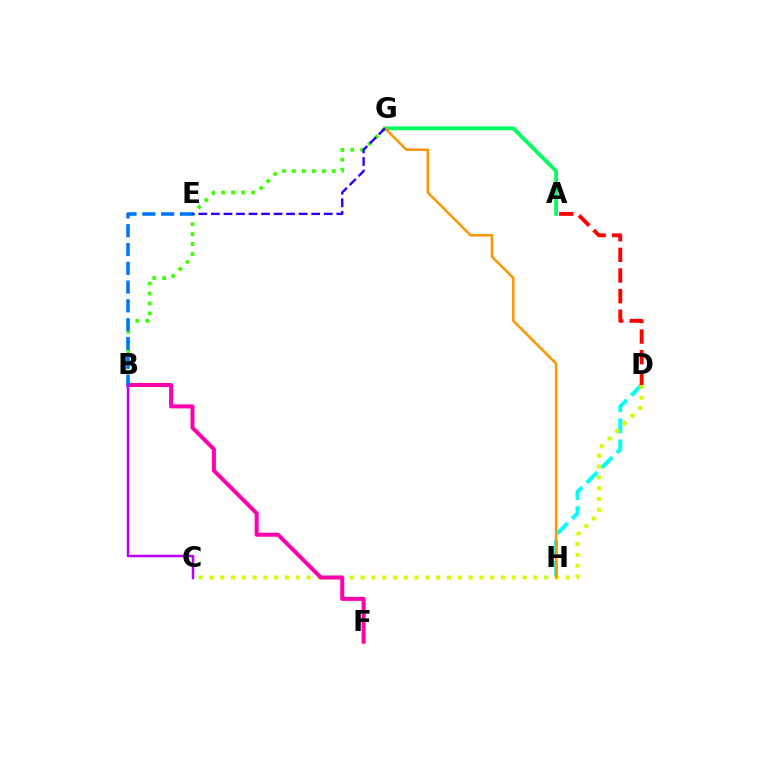{('D', 'H'): [{'color': '#00fff6', 'line_style': 'dashed', 'thickness': 2.87}], ('C', 'D'): [{'color': '#d1ff00', 'line_style': 'dotted', 'thickness': 2.93}], ('B', 'F'): [{'color': '#ff00ac', 'line_style': 'solid', 'thickness': 2.9}], ('B', 'G'): [{'color': '#3dff00', 'line_style': 'dotted', 'thickness': 2.7}], ('B', 'C'): [{'color': '#b900ff', 'line_style': 'solid', 'thickness': 1.8}], ('A', 'D'): [{'color': '#ff0000', 'line_style': 'dashed', 'thickness': 2.8}], ('B', 'E'): [{'color': '#0074ff', 'line_style': 'dashed', 'thickness': 2.55}], ('A', 'G'): [{'color': '#00ff5c', 'line_style': 'solid', 'thickness': 2.71}], ('G', 'H'): [{'color': '#ff9400', 'line_style': 'solid', 'thickness': 1.8}], ('E', 'G'): [{'color': '#2500ff', 'line_style': 'dashed', 'thickness': 1.7}]}